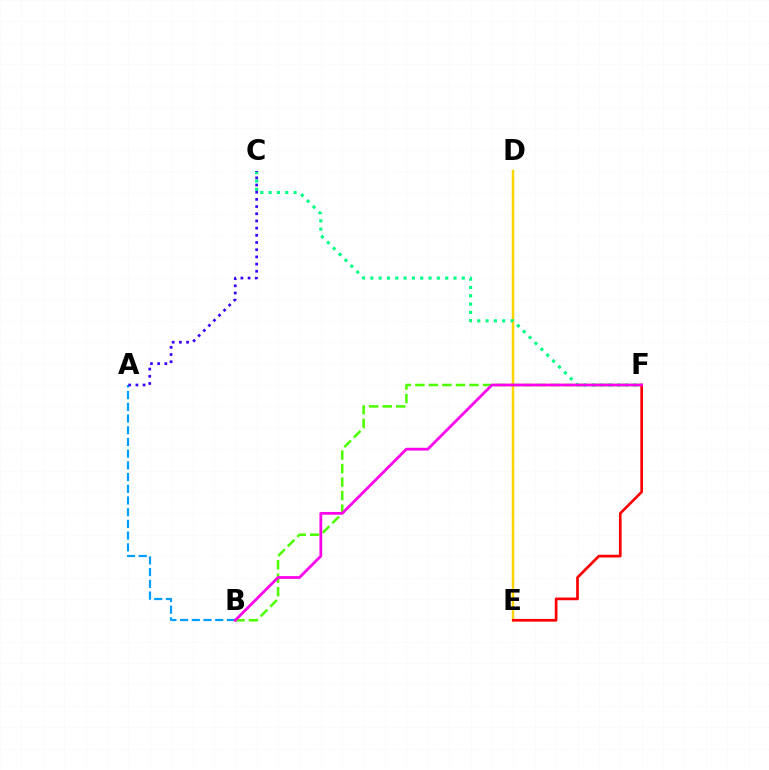{('D', 'E'): [{'color': '#ffd500', 'line_style': 'solid', 'thickness': 1.79}], ('B', 'F'): [{'color': '#4fff00', 'line_style': 'dashed', 'thickness': 1.84}, {'color': '#ff00ed', 'line_style': 'solid', 'thickness': 2.0}], ('E', 'F'): [{'color': '#ff0000', 'line_style': 'solid', 'thickness': 1.94}], ('C', 'F'): [{'color': '#00ff86', 'line_style': 'dotted', 'thickness': 2.26}], ('A', 'B'): [{'color': '#009eff', 'line_style': 'dashed', 'thickness': 1.59}], ('A', 'C'): [{'color': '#3700ff', 'line_style': 'dotted', 'thickness': 1.95}]}